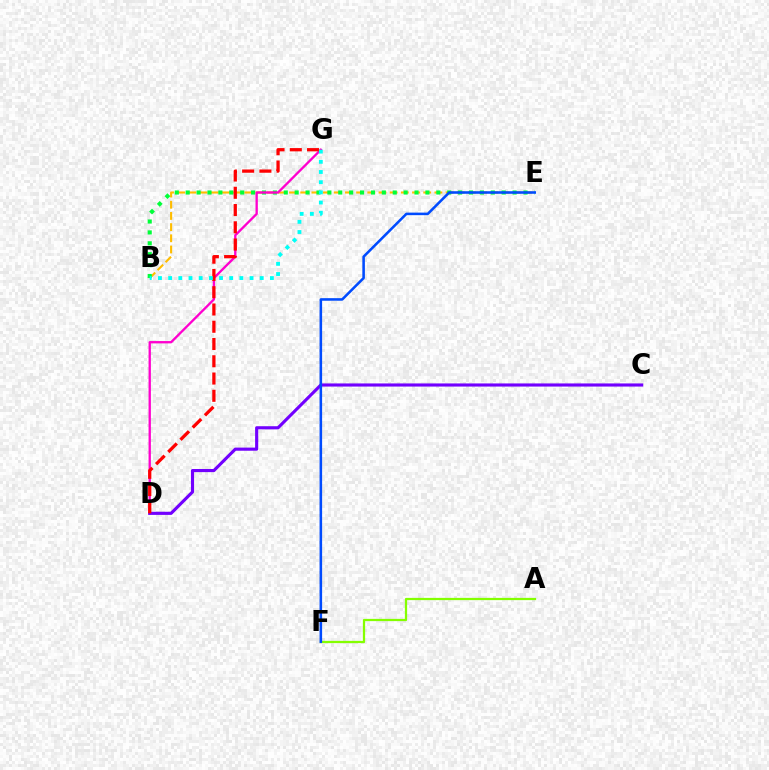{('B', 'E'): [{'color': '#ffbd00', 'line_style': 'dashed', 'thickness': 1.52}, {'color': '#00ff39', 'line_style': 'dotted', 'thickness': 2.96}], ('A', 'F'): [{'color': '#84ff00', 'line_style': 'solid', 'thickness': 1.62}], ('D', 'G'): [{'color': '#ff00cf', 'line_style': 'solid', 'thickness': 1.67}, {'color': '#ff0000', 'line_style': 'dashed', 'thickness': 2.34}], ('C', 'D'): [{'color': '#7200ff', 'line_style': 'solid', 'thickness': 2.25}], ('E', 'F'): [{'color': '#004bff', 'line_style': 'solid', 'thickness': 1.84}], ('B', 'G'): [{'color': '#00fff6', 'line_style': 'dotted', 'thickness': 2.76}]}